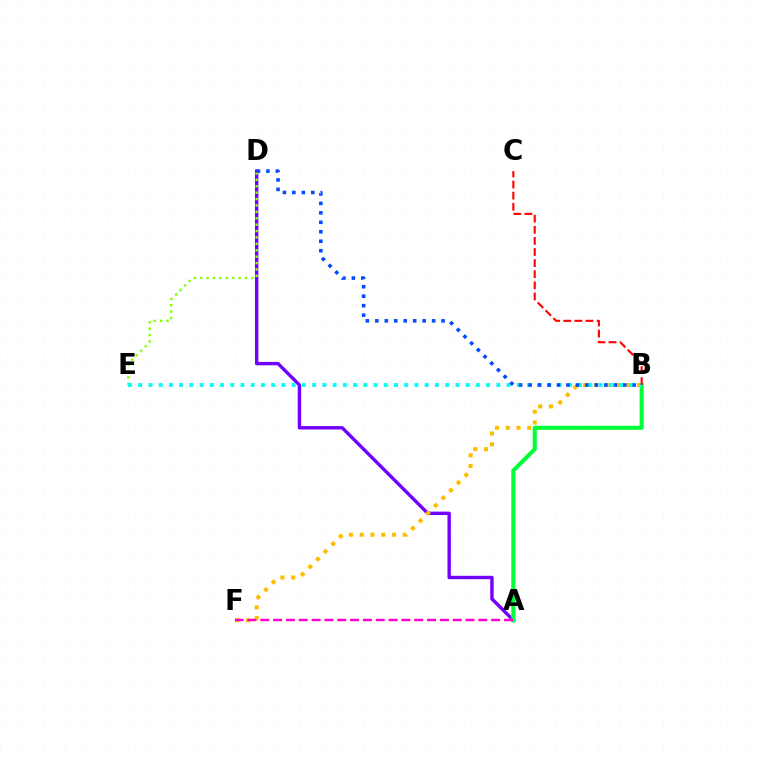{('A', 'D'): [{'color': '#7200ff', 'line_style': 'solid', 'thickness': 2.45}], ('A', 'B'): [{'color': '#00ff39', 'line_style': 'solid', 'thickness': 2.95}], ('B', 'F'): [{'color': '#ffbd00', 'line_style': 'dotted', 'thickness': 2.93}], ('D', 'E'): [{'color': '#84ff00', 'line_style': 'dotted', 'thickness': 1.74}], ('B', 'E'): [{'color': '#00fff6', 'line_style': 'dotted', 'thickness': 2.78}], ('A', 'F'): [{'color': '#ff00cf', 'line_style': 'dashed', 'thickness': 1.74}], ('B', 'D'): [{'color': '#004bff', 'line_style': 'dotted', 'thickness': 2.57}], ('B', 'C'): [{'color': '#ff0000', 'line_style': 'dashed', 'thickness': 1.51}]}